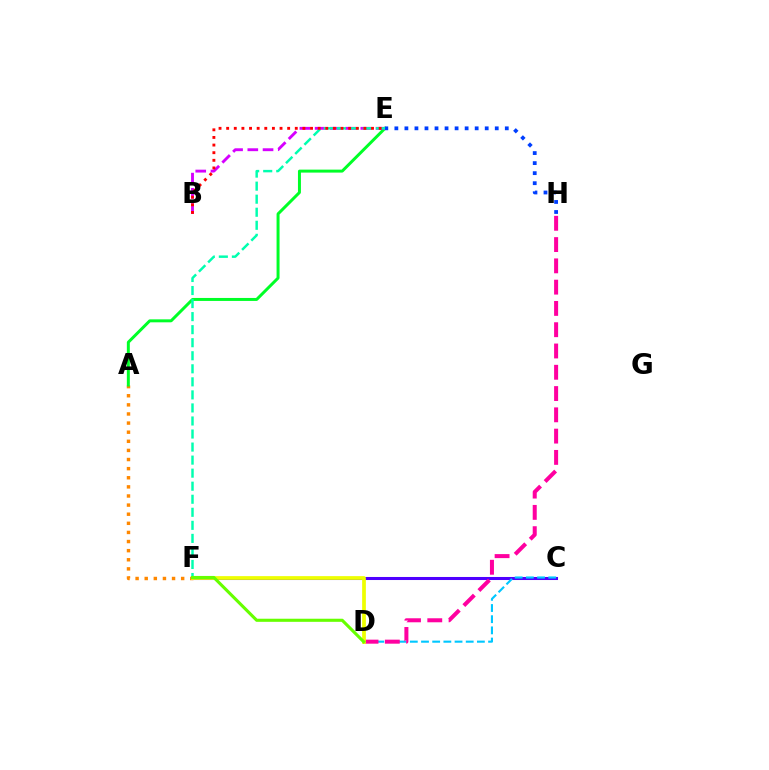{('C', 'F'): [{'color': '#4f00ff', 'line_style': 'solid', 'thickness': 2.2}], ('C', 'D'): [{'color': '#00c7ff', 'line_style': 'dashed', 'thickness': 1.52}], ('A', 'F'): [{'color': '#ff8800', 'line_style': 'dotted', 'thickness': 2.48}], ('A', 'E'): [{'color': '#00ff27', 'line_style': 'solid', 'thickness': 2.14}], ('B', 'E'): [{'color': '#d600ff', 'line_style': 'dashed', 'thickness': 2.07}, {'color': '#ff0000', 'line_style': 'dotted', 'thickness': 2.07}], ('E', 'F'): [{'color': '#00ffaf', 'line_style': 'dashed', 'thickness': 1.77}], ('E', 'H'): [{'color': '#003fff', 'line_style': 'dotted', 'thickness': 2.73}], ('D', 'H'): [{'color': '#ff00a0', 'line_style': 'dashed', 'thickness': 2.89}], ('D', 'F'): [{'color': '#eeff00', 'line_style': 'solid', 'thickness': 2.68}, {'color': '#66ff00', 'line_style': 'solid', 'thickness': 2.23}]}